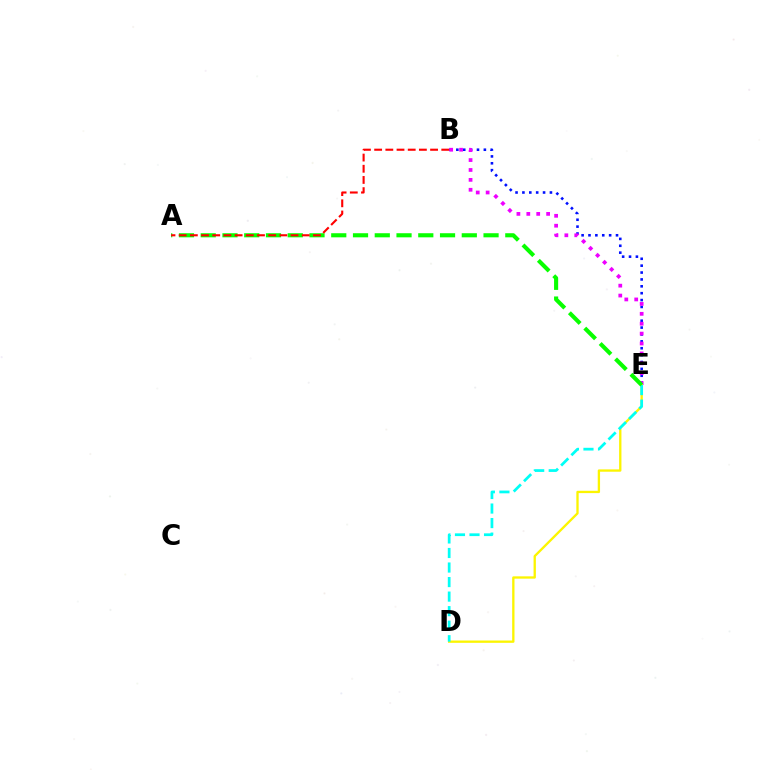{('B', 'E'): [{'color': '#0010ff', 'line_style': 'dotted', 'thickness': 1.87}, {'color': '#ee00ff', 'line_style': 'dotted', 'thickness': 2.69}], ('D', 'E'): [{'color': '#fcf500', 'line_style': 'solid', 'thickness': 1.67}, {'color': '#00fff6', 'line_style': 'dashed', 'thickness': 1.97}], ('A', 'E'): [{'color': '#08ff00', 'line_style': 'dashed', 'thickness': 2.96}], ('A', 'B'): [{'color': '#ff0000', 'line_style': 'dashed', 'thickness': 1.52}]}